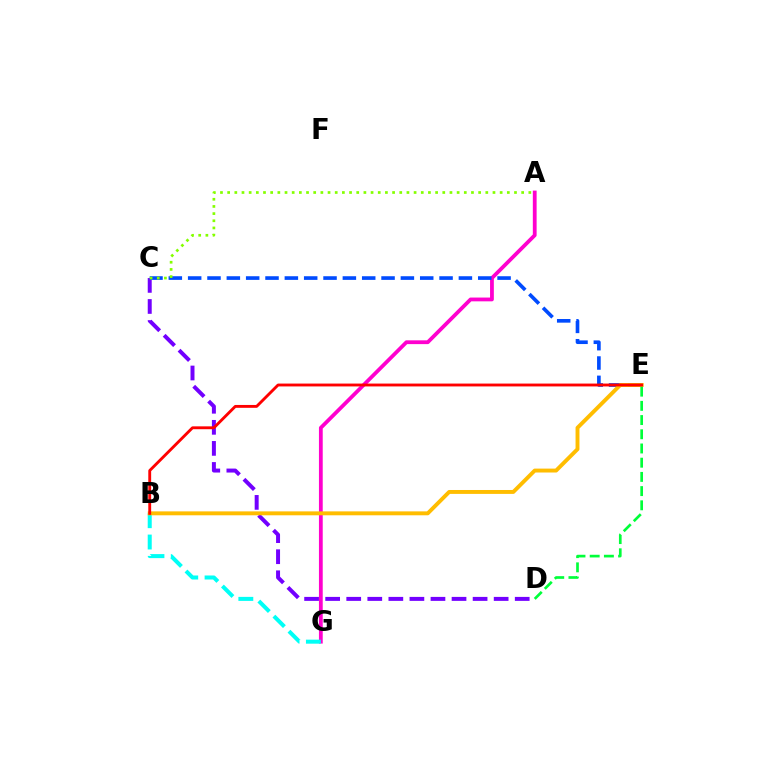{('C', 'D'): [{'color': '#7200ff', 'line_style': 'dashed', 'thickness': 2.86}], ('A', 'G'): [{'color': '#ff00cf', 'line_style': 'solid', 'thickness': 2.73}], ('B', 'G'): [{'color': '#00fff6', 'line_style': 'dashed', 'thickness': 2.9}], ('C', 'E'): [{'color': '#004bff', 'line_style': 'dashed', 'thickness': 2.63}], ('B', 'E'): [{'color': '#ffbd00', 'line_style': 'solid', 'thickness': 2.81}, {'color': '#ff0000', 'line_style': 'solid', 'thickness': 2.06}], ('D', 'E'): [{'color': '#00ff39', 'line_style': 'dashed', 'thickness': 1.93}], ('A', 'C'): [{'color': '#84ff00', 'line_style': 'dotted', 'thickness': 1.95}]}